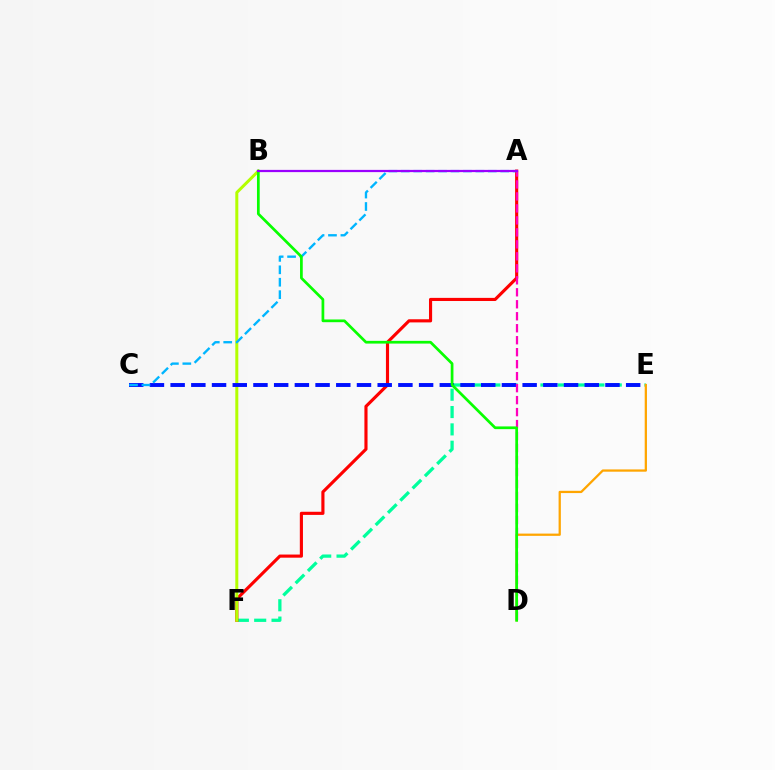{('E', 'F'): [{'color': '#00ff9d', 'line_style': 'dashed', 'thickness': 2.36}], ('A', 'F'): [{'color': '#ff0000', 'line_style': 'solid', 'thickness': 2.26}], ('D', 'E'): [{'color': '#ffa500', 'line_style': 'solid', 'thickness': 1.63}], ('B', 'F'): [{'color': '#b3ff00', 'line_style': 'solid', 'thickness': 2.16}], ('C', 'E'): [{'color': '#0010ff', 'line_style': 'dashed', 'thickness': 2.81}], ('A', 'D'): [{'color': '#ff00bd', 'line_style': 'dashed', 'thickness': 1.63}], ('A', 'C'): [{'color': '#00b5ff', 'line_style': 'dashed', 'thickness': 1.69}], ('B', 'D'): [{'color': '#08ff00', 'line_style': 'solid', 'thickness': 1.96}], ('A', 'B'): [{'color': '#9b00ff', 'line_style': 'solid', 'thickness': 1.6}]}